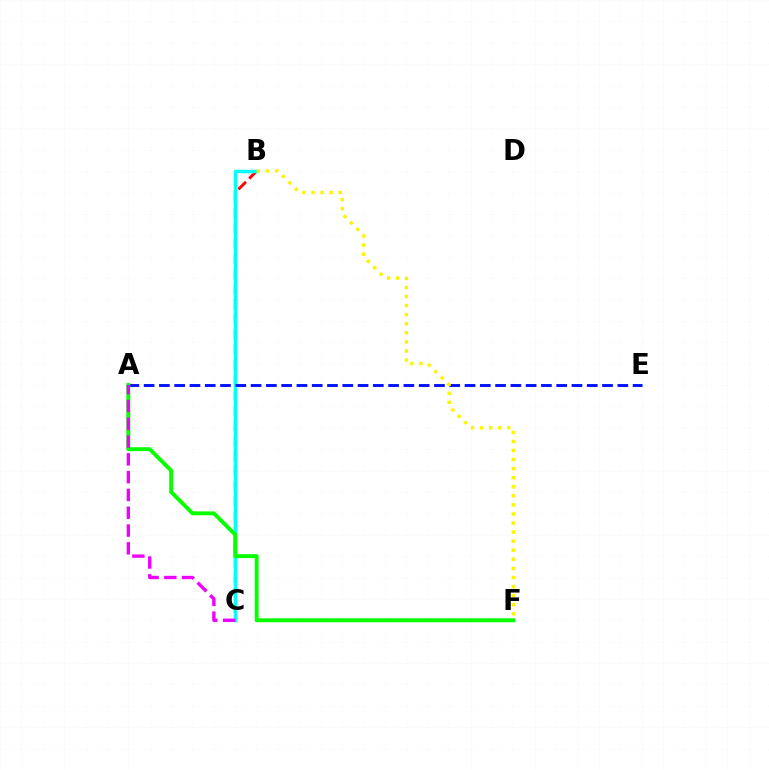{('B', 'C'): [{'color': '#ff0000', 'line_style': 'dashed', 'thickness': 2.06}, {'color': '#00fff6', 'line_style': 'solid', 'thickness': 2.51}], ('A', 'E'): [{'color': '#0010ff', 'line_style': 'dashed', 'thickness': 2.08}], ('A', 'F'): [{'color': '#08ff00', 'line_style': 'solid', 'thickness': 2.81}], ('B', 'F'): [{'color': '#fcf500', 'line_style': 'dotted', 'thickness': 2.46}], ('A', 'C'): [{'color': '#ee00ff', 'line_style': 'dashed', 'thickness': 2.42}]}